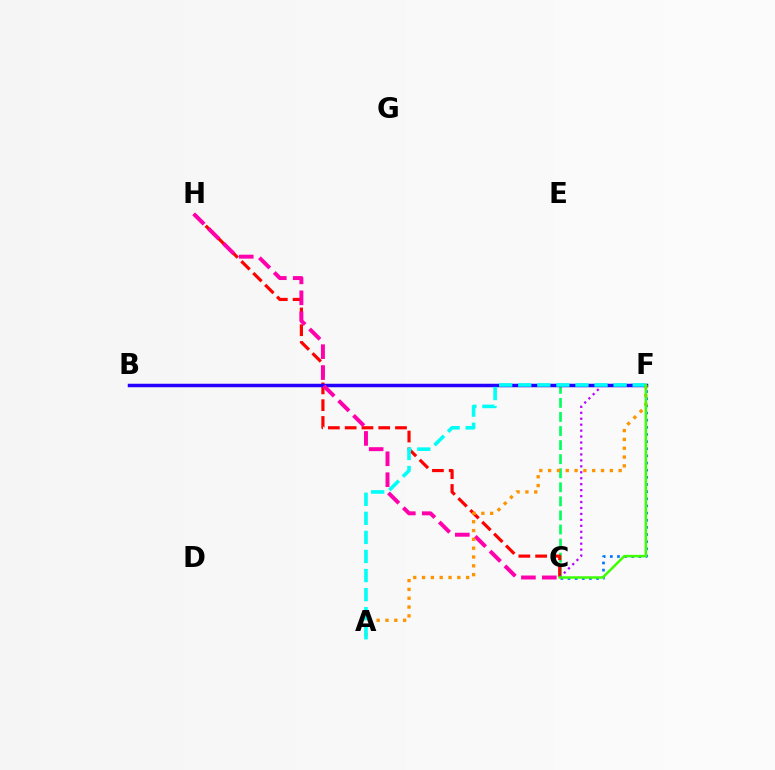{('C', 'F'): [{'color': '#00ff5c', 'line_style': 'dashed', 'thickness': 1.91}, {'color': '#b900ff', 'line_style': 'dotted', 'thickness': 1.62}, {'color': '#0074ff', 'line_style': 'dotted', 'thickness': 1.94}, {'color': '#3dff00', 'line_style': 'solid', 'thickness': 1.78}], ('C', 'H'): [{'color': '#ff0000', 'line_style': 'dashed', 'thickness': 2.28}, {'color': '#ff00ac', 'line_style': 'dashed', 'thickness': 2.84}], ('B', 'F'): [{'color': '#d1ff00', 'line_style': 'dotted', 'thickness': 1.95}, {'color': '#2500ff', 'line_style': 'solid', 'thickness': 2.51}], ('A', 'F'): [{'color': '#ff9400', 'line_style': 'dotted', 'thickness': 2.4}, {'color': '#00fff6', 'line_style': 'dashed', 'thickness': 2.59}]}